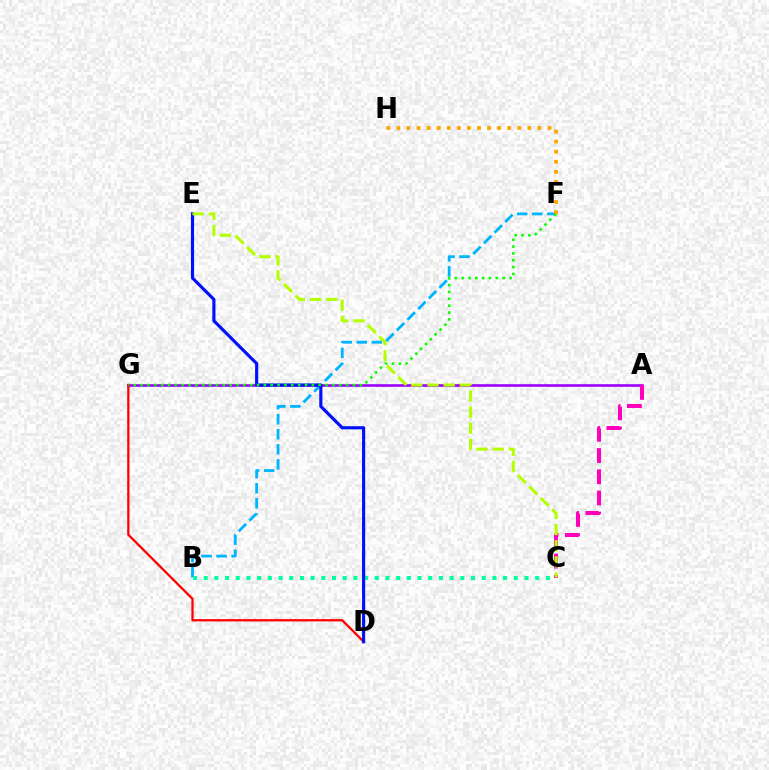{('B', 'F'): [{'color': '#00b5ff', 'line_style': 'dashed', 'thickness': 2.05}], ('A', 'G'): [{'color': '#9b00ff', 'line_style': 'solid', 'thickness': 1.88}], ('D', 'G'): [{'color': '#ff0000', 'line_style': 'solid', 'thickness': 1.64}], ('B', 'C'): [{'color': '#00ff9d', 'line_style': 'dotted', 'thickness': 2.91}], ('D', 'E'): [{'color': '#0010ff', 'line_style': 'solid', 'thickness': 2.26}], ('F', 'G'): [{'color': '#08ff00', 'line_style': 'dotted', 'thickness': 1.86}], ('F', 'H'): [{'color': '#ffa500', 'line_style': 'dotted', 'thickness': 2.74}], ('A', 'C'): [{'color': '#ff00bd', 'line_style': 'dashed', 'thickness': 2.88}], ('C', 'E'): [{'color': '#b3ff00', 'line_style': 'dashed', 'thickness': 2.2}]}